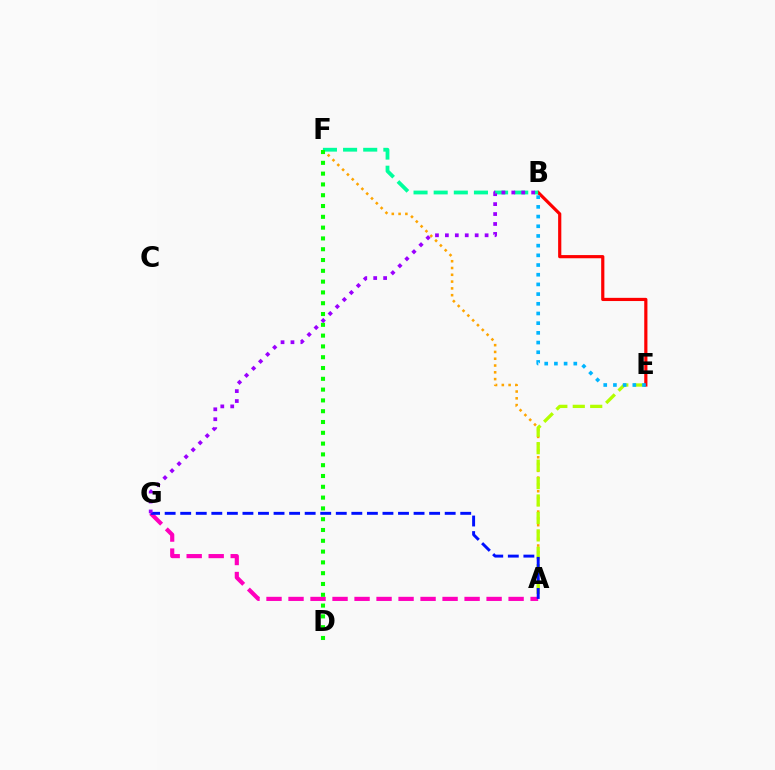{('A', 'F'): [{'color': '#ffa500', 'line_style': 'dotted', 'thickness': 1.84}], ('A', 'E'): [{'color': '#b3ff00', 'line_style': 'dashed', 'thickness': 2.37}], ('B', 'E'): [{'color': '#ff0000', 'line_style': 'solid', 'thickness': 2.29}, {'color': '#00b5ff', 'line_style': 'dotted', 'thickness': 2.63}], ('B', 'F'): [{'color': '#00ff9d', 'line_style': 'dashed', 'thickness': 2.74}], ('A', 'G'): [{'color': '#ff00bd', 'line_style': 'dashed', 'thickness': 2.99}, {'color': '#0010ff', 'line_style': 'dashed', 'thickness': 2.11}], ('D', 'F'): [{'color': '#08ff00', 'line_style': 'dotted', 'thickness': 2.93}], ('B', 'G'): [{'color': '#9b00ff', 'line_style': 'dotted', 'thickness': 2.7}]}